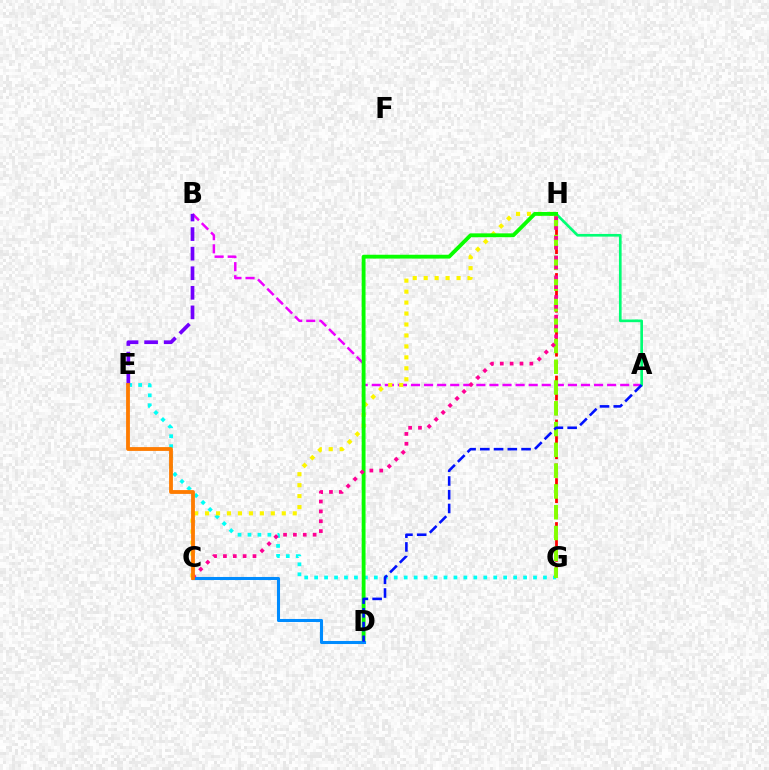{('A', 'B'): [{'color': '#ee00ff', 'line_style': 'dashed', 'thickness': 1.78}], ('G', 'H'): [{'color': '#ff0000', 'line_style': 'dashed', 'thickness': 1.99}, {'color': '#84ff00', 'line_style': 'dashed', 'thickness': 2.82}], ('A', 'H'): [{'color': '#00ff74', 'line_style': 'solid', 'thickness': 1.92}], ('E', 'G'): [{'color': '#00fff6', 'line_style': 'dotted', 'thickness': 2.7}], ('C', 'H'): [{'color': '#fcf500', 'line_style': 'dotted', 'thickness': 2.98}, {'color': '#ff0094', 'line_style': 'dotted', 'thickness': 2.68}], ('D', 'H'): [{'color': '#08ff00', 'line_style': 'solid', 'thickness': 2.76}], ('C', 'D'): [{'color': '#008cff', 'line_style': 'solid', 'thickness': 2.21}], ('A', 'D'): [{'color': '#0010ff', 'line_style': 'dashed', 'thickness': 1.87}], ('B', 'E'): [{'color': '#7200ff', 'line_style': 'dashed', 'thickness': 2.66}], ('C', 'E'): [{'color': '#ff7c00', 'line_style': 'solid', 'thickness': 2.75}]}